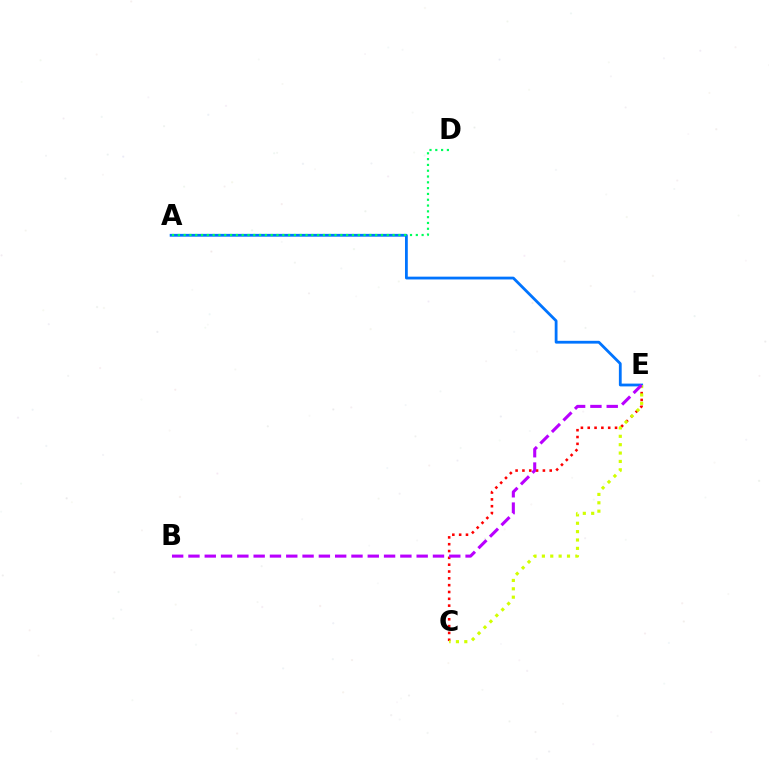{('C', 'E'): [{'color': '#ff0000', 'line_style': 'dotted', 'thickness': 1.85}, {'color': '#d1ff00', 'line_style': 'dotted', 'thickness': 2.27}], ('A', 'E'): [{'color': '#0074ff', 'line_style': 'solid', 'thickness': 2.01}], ('A', 'D'): [{'color': '#00ff5c', 'line_style': 'dotted', 'thickness': 1.58}], ('B', 'E'): [{'color': '#b900ff', 'line_style': 'dashed', 'thickness': 2.21}]}